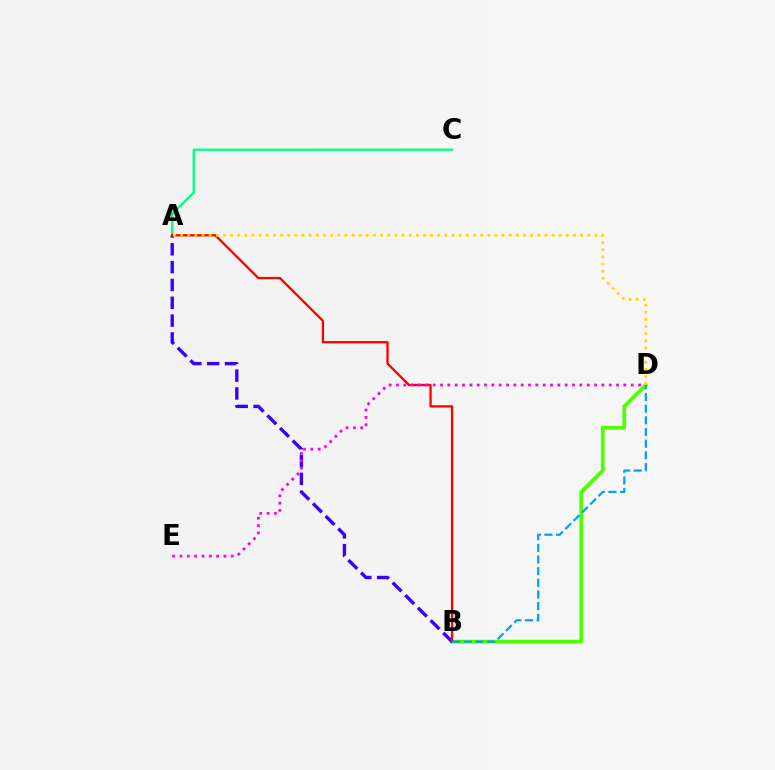{('A', 'C'): [{'color': '#00ff86', 'line_style': 'solid', 'thickness': 1.67}], ('B', 'D'): [{'color': '#4fff00', 'line_style': 'solid', 'thickness': 2.68}, {'color': '#009eff', 'line_style': 'dashed', 'thickness': 1.58}], ('A', 'B'): [{'color': '#3700ff', 'line_style': 'dashed', 'thickness': 2.42}, {'color': '#ff0000', 'line_style': 'solid', 'thickness': 1.67}], ('D', 'E'): [{'color': '#ff00ed', 'line_style': 'dotted', 'thickness': 1.99}], ('A', 'D'): [{'color': '#ffd500', 'line_style': 'dotted', 'thickness': 1.94}]}